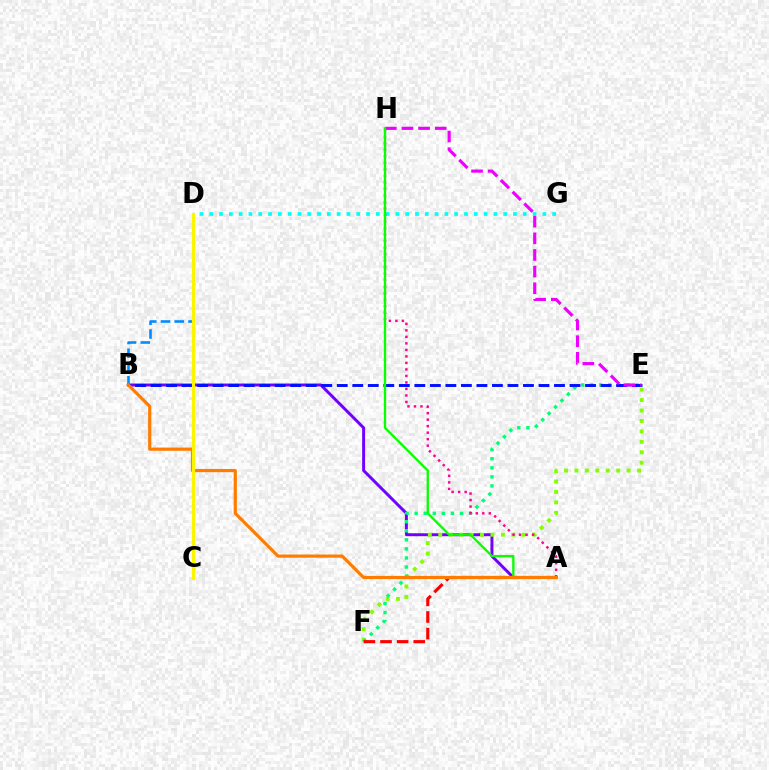{('A', 'B'): [{'color': '#7200ff', 'line_style': 'solid', 'thickness': 2.13}, {'color': '#ff7c00', 'line_style': 'solid', 'thickness': 2.3}], ('E', 'F'): [{'color': '#84ff00', 'line_style': 'dotted', 'thickness': 2.84}, {'color': '#00ff74', 'line_style': 'dotted', 'thickness': 2.46}], ('A', 'F'): [{'color': '#ff0000', 'line_style': 'dashed', 'thickness': 2.26}], ('D', 'G'): [{'color': '#00fff6', 'line_style': 'dotted', 'thickness': 2.66}], ('A', 'H'): [{'color': '#ff0094', 'line_style': 'dotted', 'thickness': 1.77}, {'color': '#08ff00', 'line_style': 'solid', 'thickness': 1.67}], ('B', 'E'): [{'color': '#0010ff', 'line_style': 'dashed', 'thickness': 2.11}], ('E', 'H'): [{'color': '#ee00ff', 'line_style': 'dashed', 'thickness': 2.26}], ('B', 'D'): [{'color': '#008cff', 'line_style': 'dashed', 'thickness': 1.87}], ('C', 'D'): [{'color': '#fcf500', 'line_style': 'solid', 'thickness': 2.25}]}